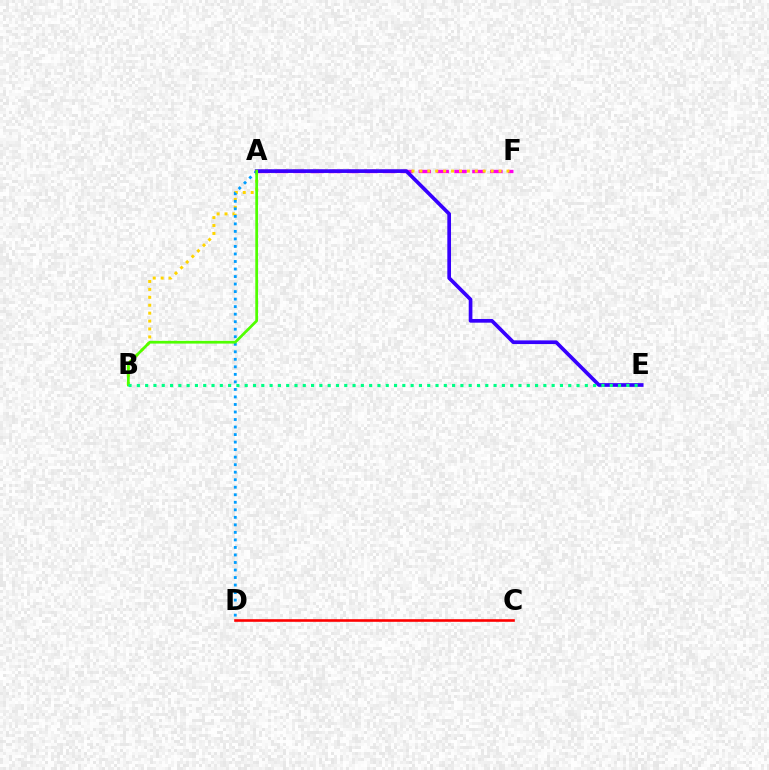{('A', 'F'): [{'color': '#ff00ed', 'line_style': 'dashed', 'thickness': 2.43}], ('B', 'F'): [{'color': '#ffd500', 'line_style': 'dotted', 'thickness': 2.15}], ('A', 'D'): [{'color': '#009eff', 'line_style': 'dotted', 'thickness': 2.04}], ('A', 'E'): [{'color': '#3700ff', 'line_style': 'solid', 'thickness': 2.65}], ('A', 'B'): [{'color': '#4fff00', 'line_style': 'solid', 'thickness': 1.96}], ('C', 'D'): [{'color': '#ff0000', 'line_style': 'solid', 'thickness': 1.89}], ('B', 'E'): [{'color': '#00ff86', 'line_style': 'dotted', 'thickness': 2.25}]}